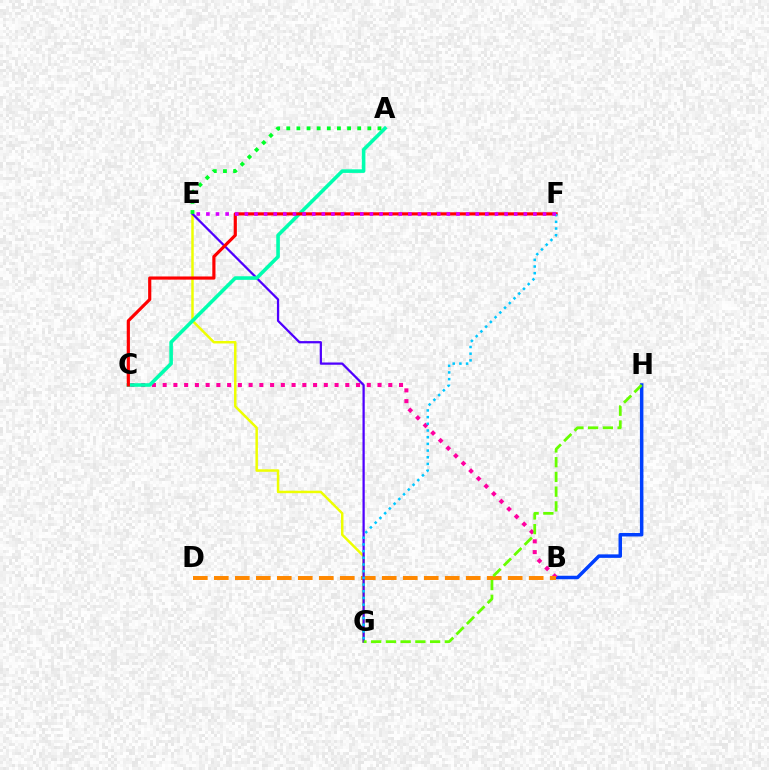{('E', 'G'): [{'color': '#eeff00', 'line_style': 'solid', 'thickness': 1.79}, {'color': '#4f00ff', 'line_style': 'solid', 'thickness': 1.62}], ('B', 'H'): [{'color': '#003fff', 'line_style': 'solid', 'thickness': 2.52}], ('B', 'C'): [{'color': '#ff00a0', 'line_style': 'dotted', 'thickness': 2.92}], ('B', 'D'): [{'color': '#ff8800', 'line_style': 'dashed', 'thickness': 2.85}], ('A', 'C'): [{'color': '#00ffaf', 'line_style': 'solid', 'thickness': 2.59}], ('C', 'F'): [{'color': '#ff0000', 'line_style': 'solid', 'thickness': 2.28}], ('F', 'G'): [{'color': '#00c7ff', 'line_style': 'dotted', 'thickness': 1.82}], ('A', 'E'): [{'color': '#00ff27', 'line_style': 'dotted', 'thickness': 2.75}], ('E', 'F'): [{'color': '#d600ff', 'line_style': 'dotted', 'thickness': 2.61}], ('G', 'H'): [{'color': '#66ff00', 'line_style': 'dashed', 'thickness': 2.0}]}